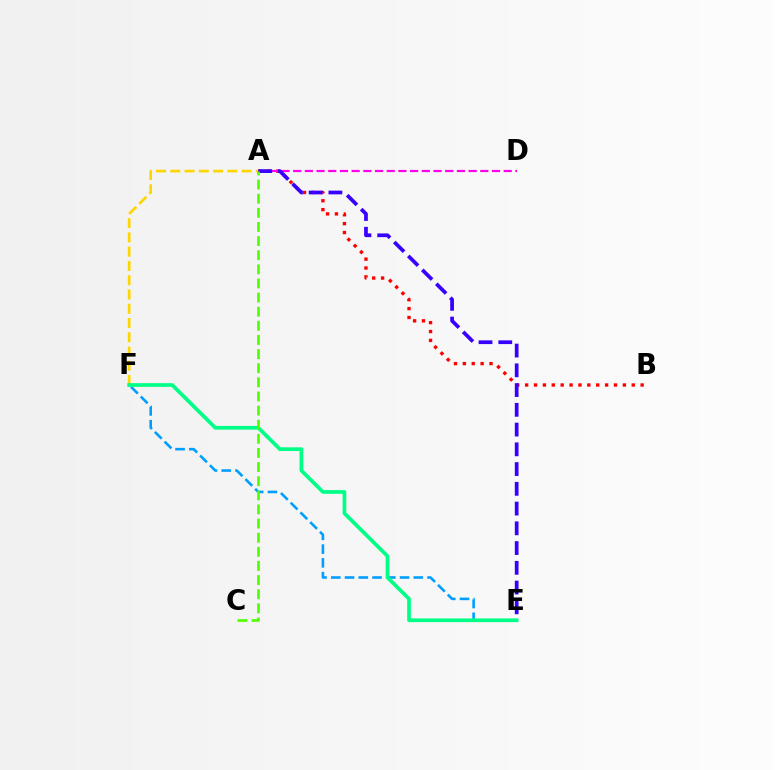{('A', 'F'): [{'color': '#ffd500', 'line_style': 'dashed', 'thickness': 1.94}], ('A', 'B'): [{'color': '#ff0000', 'line_style': 'dotted', 'thickness': 2.41}], ('A', 'D'): [{'color': '#ff00ed', 'line_style': 'dashed', 'thickness': 1.59}], ('E', 'F'): [{'color': '#009eff', 'line_style': 'dashed', 'thickness': 1.87}, {'color': '#00ff86', 'line_style': 'solid', 'thickness': 2.67}], ('A', 'E'): [{'color': '#3700ff', 'line_style': 'dashed', 'thickness': 2.68}], ('A', 'C'): [{'color': '#4fff00', 'line_style': 'dashed', 'thickness': 1.92}]}